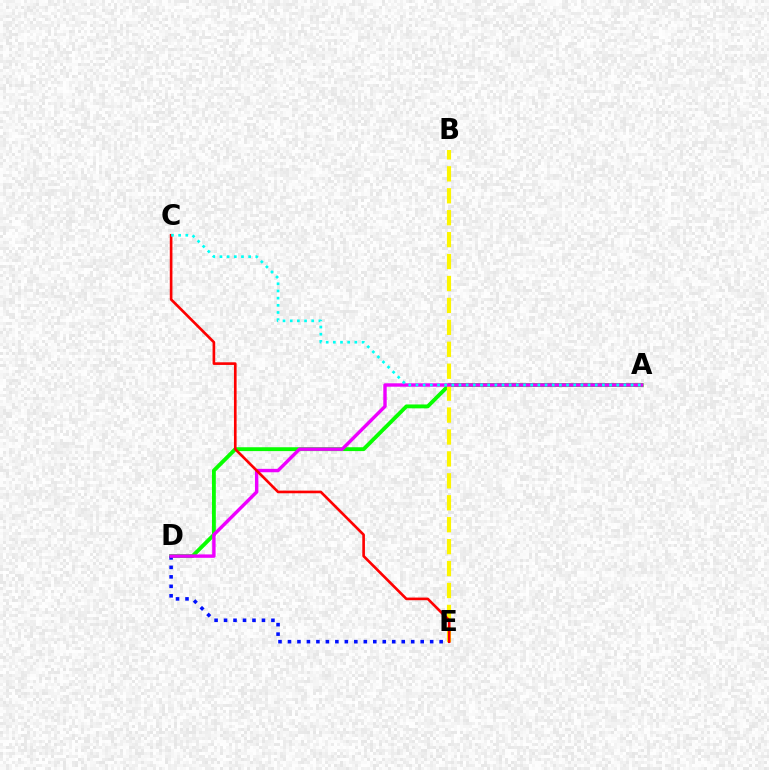{('A', 'D'): [{'color': '#08ff00', 'line_style': 'solid', 'thickness': 2.78}, {'color': '#ee00ff', 'line_style': 'solid', 'thickness': 2.45}], ('B', 'E'): [{'color': '#fcf500', 'line_style': 'dashed', 'thickness': 2.98}], ('D', 'E'): [{'color': '#0010ff', 'line_style': 'dotted', 'thickness': 2.58}], ('C', 'E'): [{'color': '#ff0000', 'line_style': 'solid', 'thickness': 1.91}], ('A', 'C'): [{'color': '#00fff6', 'line_style': 'dotted', 'thickness': 1.95}]}